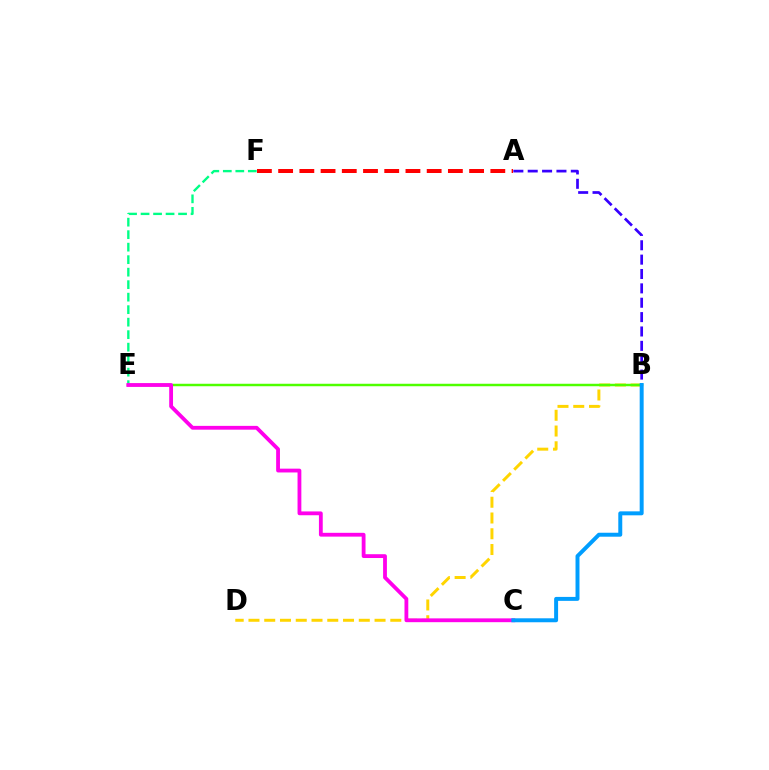{('B', 'D'): [{'color': '#ffd500', 'line_style': 'dashed', 'thickness': 2.14}], ('E', 'F'): [{'color': '#00ff86', 'line_style': 'dashed', 'thickness': 1.7}], ('B', 'E'): [{'color': '#4fff00', 'line_style': 'solid', 'thickness': 1.78}], ('A', 'B'): [{'color': '#3700ff', 'line_style': 'dashed', 'thickness': 1.95}], ('A', 'F'): [{'color': '#ff0000', 'line_style': 'dashed', 'thickness': 2.88}], ('C', 'E'): [{'color': '#ff00ed', 'line_style': 'solid', 'thickness': 2.74}], ('B', 'C'): [{'color': '#009eff', 'line_style': 'solid', 'thickness': 2.85}]}